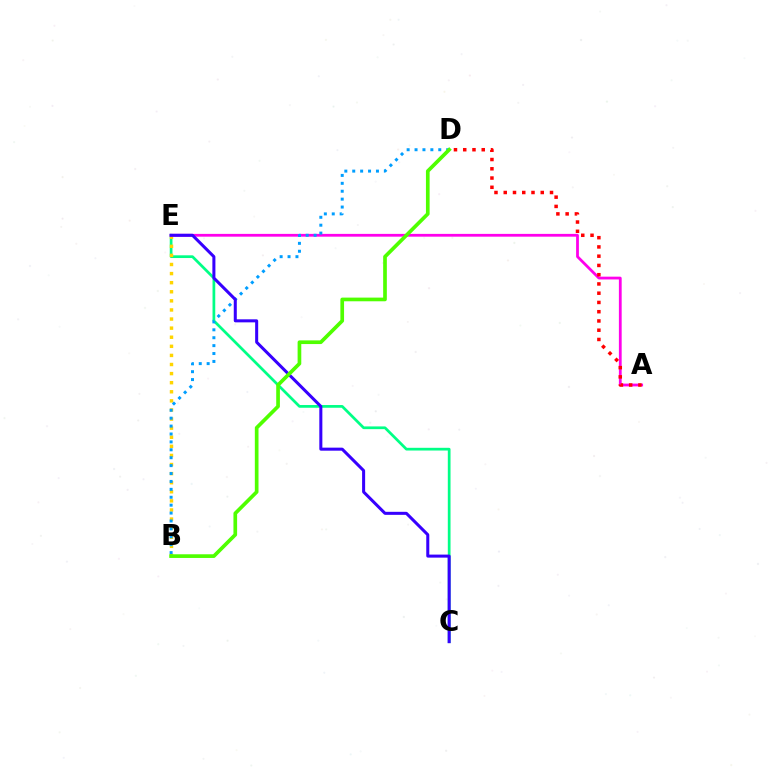{('C', 'E'): [{'color': '#00ff86', 'line_style': 'solid', 'thickness': 1.96}, {'color': '#3700ff', 'line_style': 'solid', 'thickness': 2.18}], ('B', 'E'): [{'color': '#ffd500', 'line_style': 'dotted', 'thickness': 2.47}], ('A', 'E'): [{'color': '#ff00ed', 'line_style': 'solid', 'thickness': 2.01}], ('B', 'D'): [{'color': '#009eff', 'line_style': 'dotted', 'thickness': 2.15}, {'color': '#4fff00', 'line_style': 'solid', 'thickness': 2.65}], ('A', 'D'): [{'color': '#ff0000', 'line_style': 'dotted', 'thickness': 2.51}]}